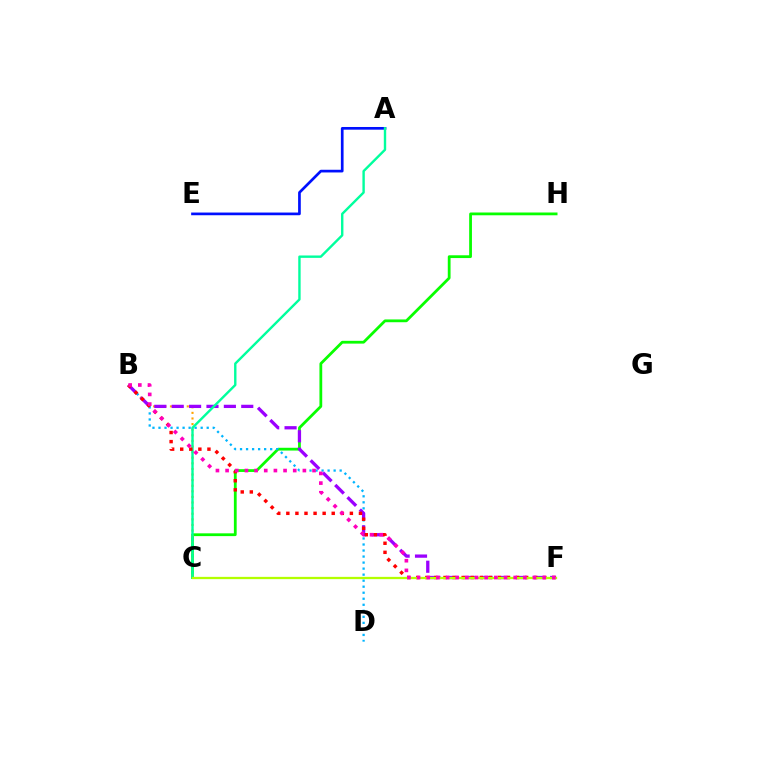{('C', 'H'): [{'color': '#08ff00', 'line_style': 'solid', 'thickness': 2.0}], ('B', 'C'): [{'color': '#ffa500', 'line_style': 'dotted', 'thickness': 1.52}], ('B', 'D'): [{'color': '#00b5ff', 'line_style': 'dotted', 'thickness': 1.64}], ('A', 'E'): [{'color': '#0010ff', 'line_style': 'solid', 'thickness': 1.94}], ('B', 'F'): [{'color': '#9b00ff', 'line_style': 'dashed', 'thickness': 2.36}, {'color': '#ff0000', 'line_style': 'dotted', 'thickness': 2.47}, {'color': '#ff00bd', 'line_style': 'dotted', 'thickness': 2.62}], ('A', 'C'): [{'color': '#00ff9d', 'line_style': 'solid', 'thickness': 1.72}], ('C', 'F'): [{'color': '#b3ff00', 'line_style': 'solid', 'thickness': 1.63}]}